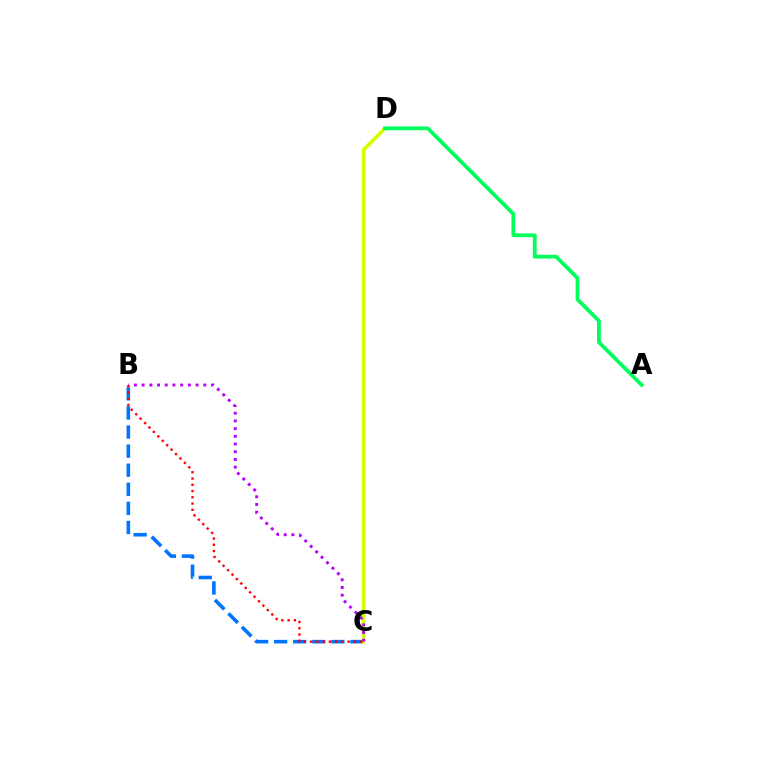{('B', 'C'): [{'color': '#0074ff', 'line_style': 'dashed', 'thickness': 2.59}, {'color': '#b900ff', 'line_style': 'dotted', 'thickness': 2.09}, {'color': '#ff0000', 'line_style': 'dotted', 'thickness': 1.7}], ('C', 'D'): [{'color': '#d1ff00', 'line_style': 'solid', 'thickness': 2.63}], ('A', 'D'): [{'color': '#00ff5c', 'line_style': 'solid', 'thickness': 2.72}]}